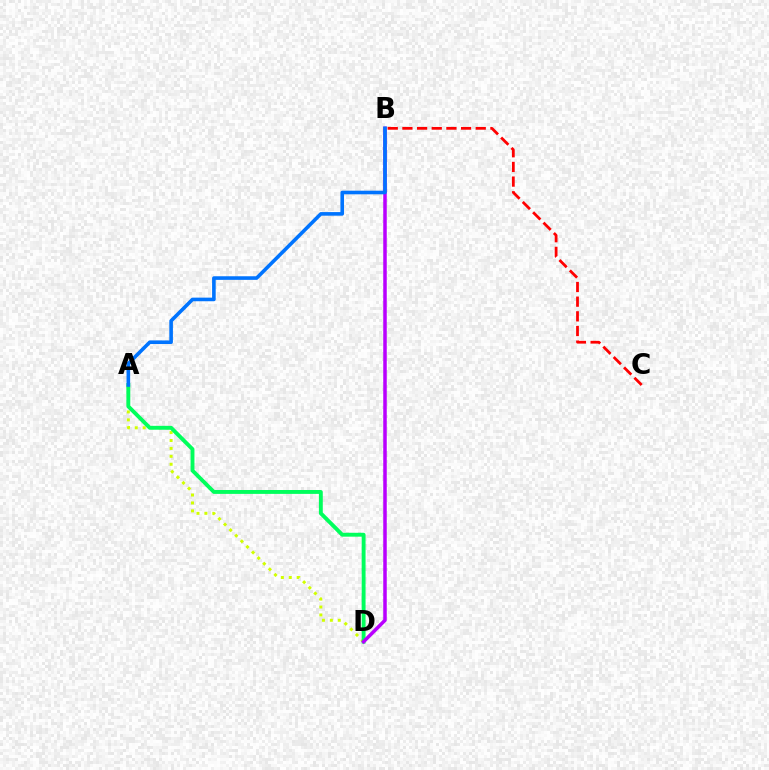{('A', 'D'): [{'color': '#d1ff00', 'line_style': 'dotted', 'thickness': 2.15}, {'color': '#00ff5c', 'line_style': 'solid', 'thickness': 2.8}], ('B', 'C'): [{'color': '#ff0000', 'line_style': 'dashed', 'thickness': 1.99}], ('B', 'D'): [{'color': '#b900ff', 'line_style': 'solid', 'thickness': 2.53}], ('A', 'B'): [{'color': '#0074ff', 'line_style': 'solid', 'thickness': 2.59}]}